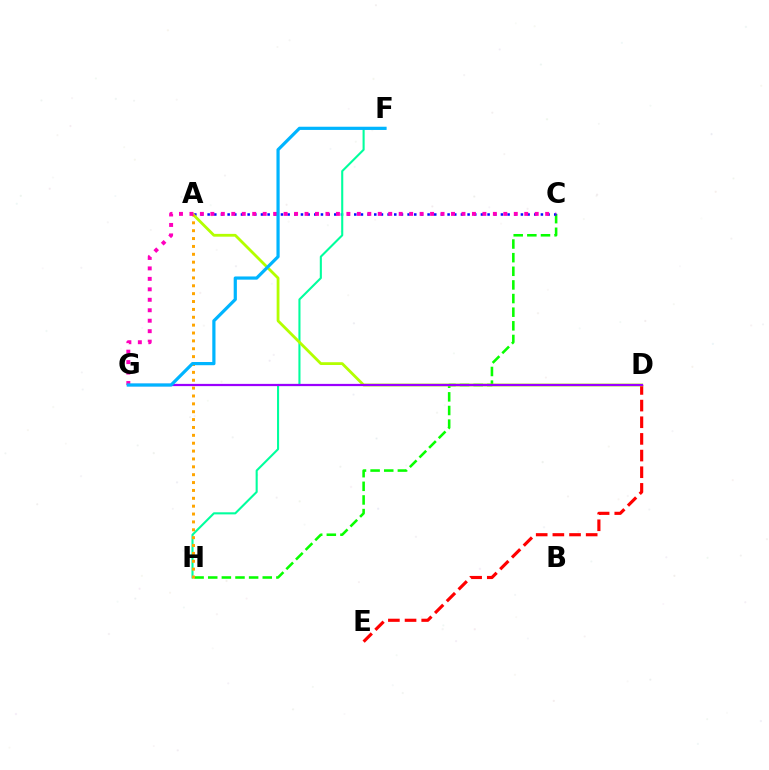{('C', 'H'): [{'color': '#08ff00', 'line_style': 'dashed', 'thickness': 1.85}], ('D', 'E'): [{'color': '#ff0000', 'line_style': 'dashed', 'thickness': 2.26}], ('A', 'C'): [{'color': '#0010ff', 'line_style': 'dotted', 'thickness': 1.81}], ('F', 'H'): [{'color': '#00ff9d', 'line_style': 'solid', 'thickness': 1.5}], ('A', 'D'): [{'color': '#b3ff00', 'line_style': 'solid', 'thickness': 2.02}], ('D', 'G'): [{'color': '#9b00ff', 'line_style': 'solid', 'thickness': 1.61}], ('A', 'H'): [{'color': '#ffa500', 'line_style': 'dotted', 'thickness': 2.14}], ('C', 'G'): [{'color': '#ff00bd', 'line_style': 'dotted', 'thickness': 2.84}], ('F', 'G'): [{'color': '#00b5ff', 'line_style': 'solid', 'thickness': 2.3}]}